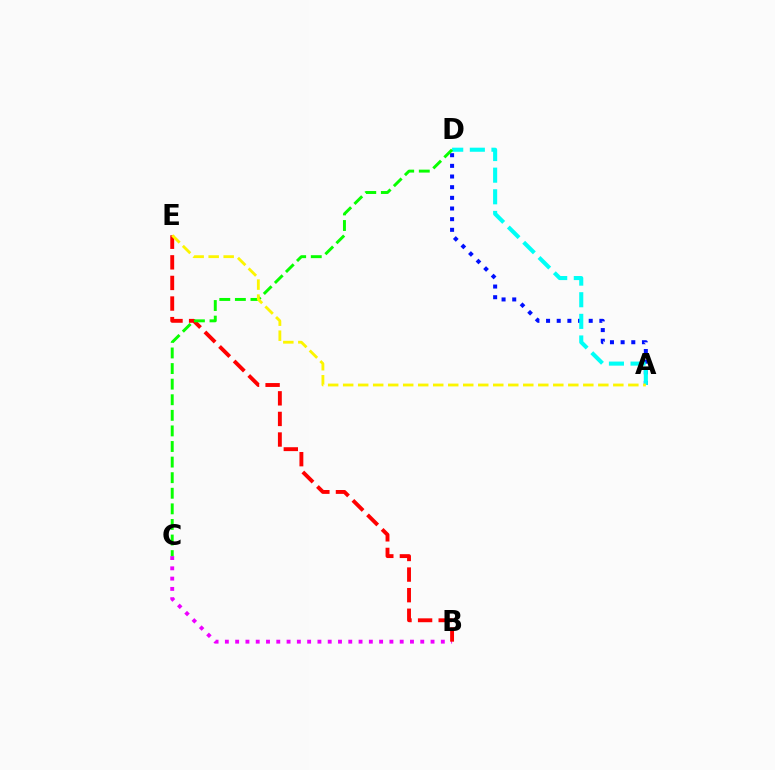{('B', 'C'): [{'color': '#ee00ff', 'line_style': 'dotted', 'thickness': 2.79}], ('A', 'D'): [{'color': '#0010ff', 'line_style': 'dotted', 'thickness': 2.9}, {'color': '#00fff6', 'line_style': 'dashed', 'thickness': 2.94}], ('B', 'E'): [{'color': '#ff0000', 'line_style': 'dashed', 'thickness': 2.8}], ('C', 'D'): [{'color': '#08ff00', 'line_style': 'dashed', 'thickness': 2.12}], ('A', 'E'): [{'color': '#fcf500', 'line_style': 'dashed', 'thickness': 2.04}]}